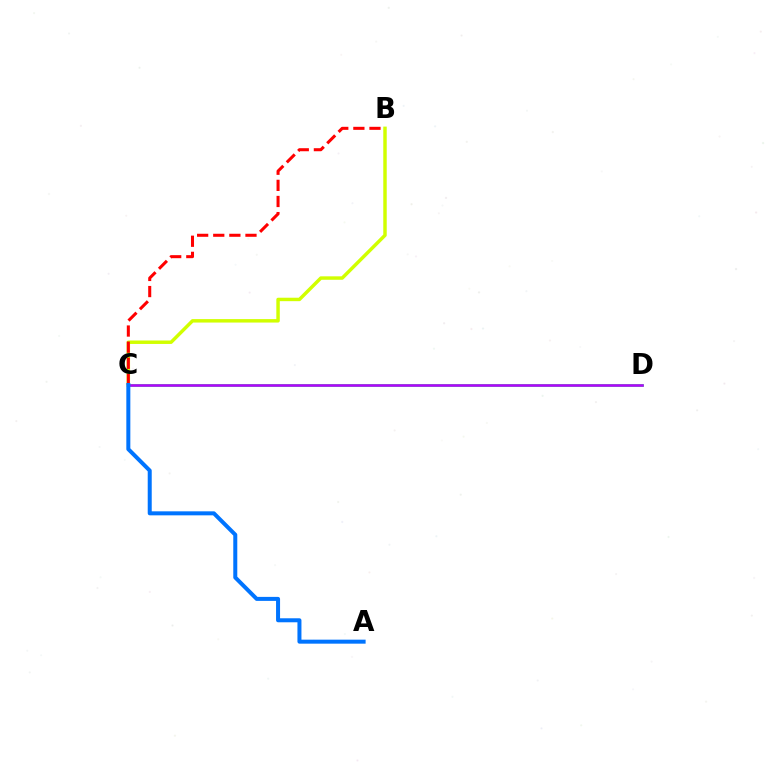{('C', 'D'): [{'color': '#00ff5c', 'line_style': 'solid', 'thickness': 1.9}, {'color': '#b900ff', 'line_style': 'solid', 'thickness': 1.81}], ('B', 'C'): [{'color': '#d1ff00', 'line_style': 'solid', 'thickness': 2.49}, {'color': '#ff0000', 'line_style': 'dashed', 'thickness': 2.19}], ('A', 'C'): [{'color': '#0074ff', 'line_style': 'solid', 'thickness': 2.88}]}